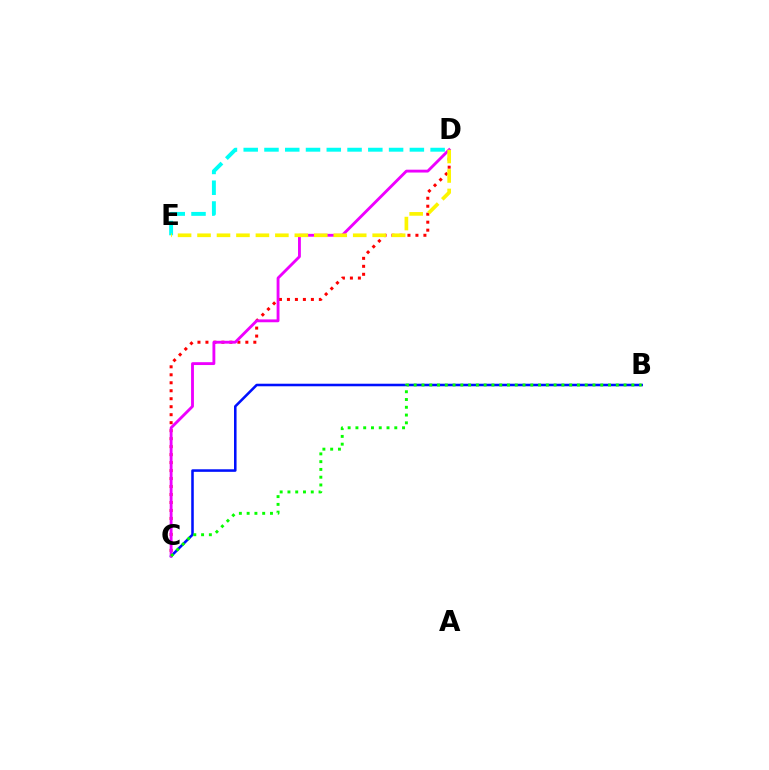{('B', 'C'): [{'color': '#0010ff', 'line_style': 'solid', 'thickness': 1.84}, {'color': '#08ff00', 'line_style': 'dotted', 'thickness': 2.11}], ('C', 'D'): [{'color': '#ff0000', 'line_style': 'dotted', 'thickness': 2.17}, {'color': '#ee00ff', 'line_style': 'solid', 'thickness': 2.05}], ('D', 'E'): [{'color': '#00fff6', 'line_style': 'dashed', 'thickness': 2.82}, {'color': '#fcf500', 'line_style': 'dashed', 'thickness': 2.64}]}